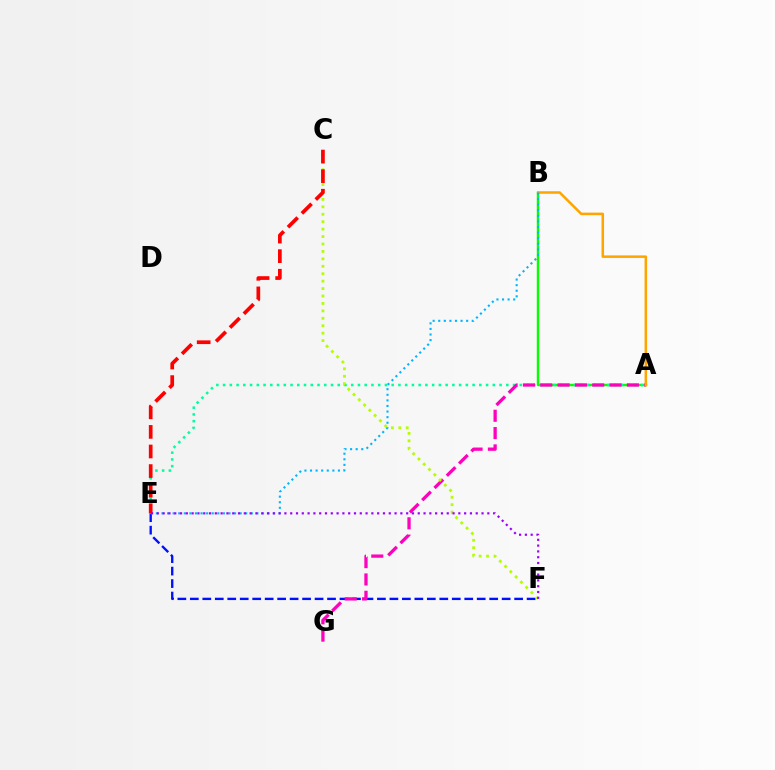{('E', 'F'): [{'color': '#0010ff', 'line_style': 'dashed', 'thickness': 1.69}, {'color': '#9b00ff', 'line_style': 'dotted', 'thickness': 1.58}], ('A', 'B'): [{'color': '#08ff00', 'line_style': 'solid', 'thickness': 1.77}, {'color': '#ffa500', 'line_style': 'solid', 'thickness': 1.83}], ('A', 'E'): [{'color': '#00ff9d', 'line_style': 'dotted', 'thickness': 1.83}], ('A', 'G'): [{'color': '#ff00bd', 'line_style': 'dashed', 'thickness': 2.35}], ('C', 'F'): [{'color': '#b3ff00', 'line_style': 'dotted', 'thickness': 2.02}], ('B', 'E'): [{'color': '#00b5ff', 'line_style': 'dotted', 'thickness': 1.52}], ('C', 'E'): [{'color': '#ff0000', 'line_style': 'dashed', 'thickness': 2.66}]}